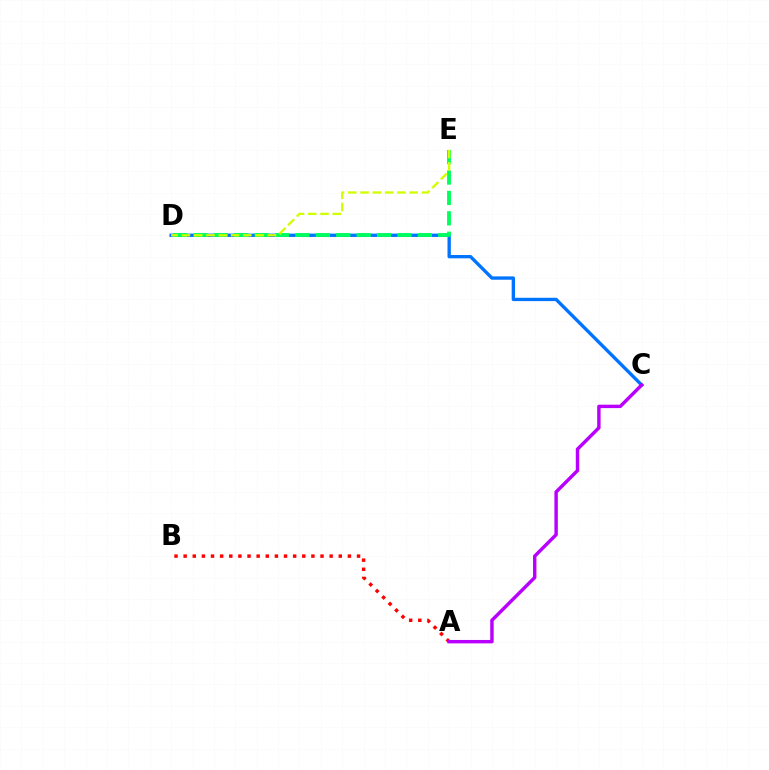{('A', 'B'): [{'color': '#ff0000', 'line_style': 'dotted', 'thickness': 2.48}], ('C', 'D'): [{'color': '#0074ff', 'line_style': 'solid', 'thickness': 2.4}], ('D', 'E'): [{'color': '#00ff5c', 'line_style': 'dashed', 'thickness': 2.77}, {'color': '#d1ff00', 'line_style': 'dashed', 'thickness': 1.67}], ('A', 'C'): [{'color': '#b900ff', 'line_style': 'solid', 'thickness': 2.46}]}